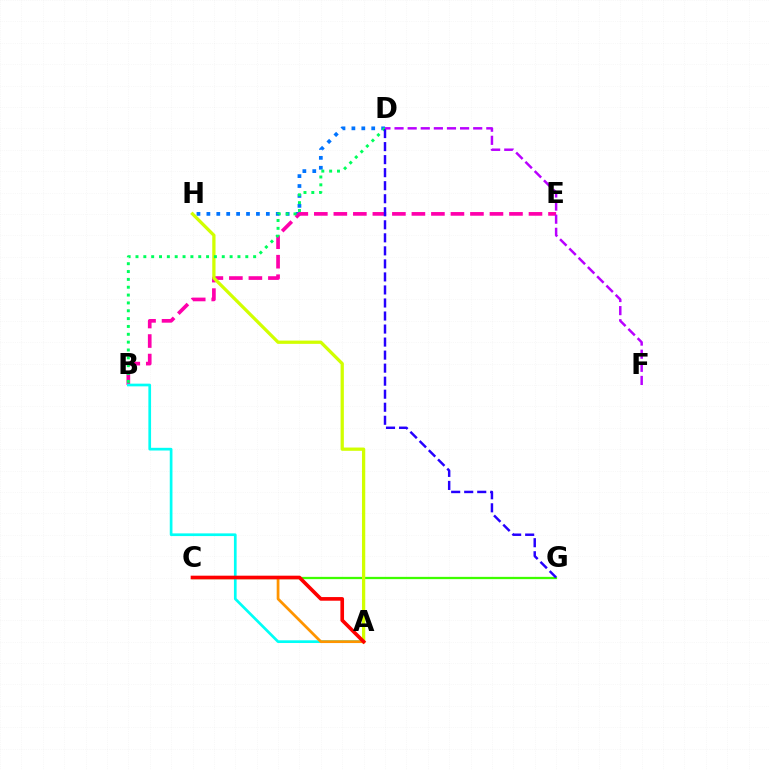{('C', 'G'): [{'color': '#3dff00', 'line_style': 'solid', 'thickness': 1.64}], ('D', 'H'): [{'color': '#0074ff', 'line_style': 'dotted', 'thickness': 2.69}], ('B', 'E'): [{'color': '#ff00ac', 'line_style': 'dashed', 'thickness': 2.65}], ('A', 'H'): [{'color': '#d1ff00', 'line_style': 'solid', 'thickness': 2.35}], ('A', 'B'): [{'color': '#00fff6', 'line_style': 'solid', 'thickness': 1.94}], ('A', 'C'): [{'color': '#ff9400', 'line_style': 'solid', 'thickness': 1.98}, {'color': '#ff0000', 'line_style': 'solid', 'thickness': 2.62}], ('B', 'D'): [{'color': '#00ff5c', 'line_style': 'dotted', 'thickness': 2.13}], ('D', 'G'): [{'color': '#2500ff', 'line_style': 'dashed', 'thickness': 1.77}], ('D', 'F'): [{'color': '#b900ff', 'line_style': 'dashed', 'thickness': 1.78}]}